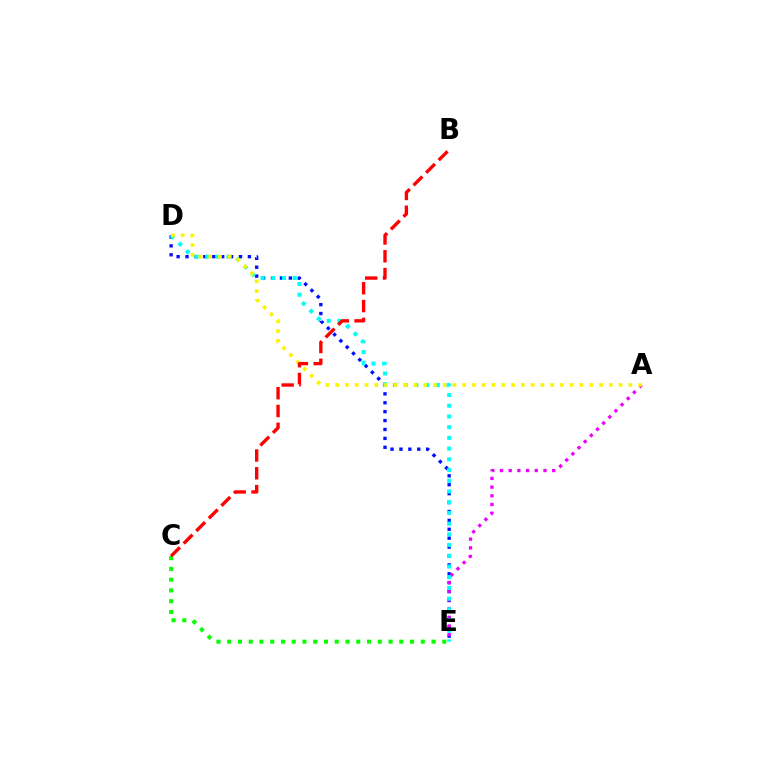{('C', 'E'): [{'color': '#08ff00', 'line_style': 'dotted', 'thickness': 2.92}], ('D', 'E'): [{'color': '#0010ff', 'line_style': 'dotted', 'thickness': 2.42}, {'color': '#00fff6', 'line_style': 'dotted', 'thickness': 2.91}], ('A', 'E'): [{'color': '#ee00ff', 'line_style': 'dotted', 'thickness': 2.36}], ('A', 'D'): [{'color': '#fcf500', 'line_style': 'dotted', 'thickness': 2.65}], ('B', 'C'): [{'color': '#ff0000', 'line_style': 'dashed', 'thickness': 2.42}]}